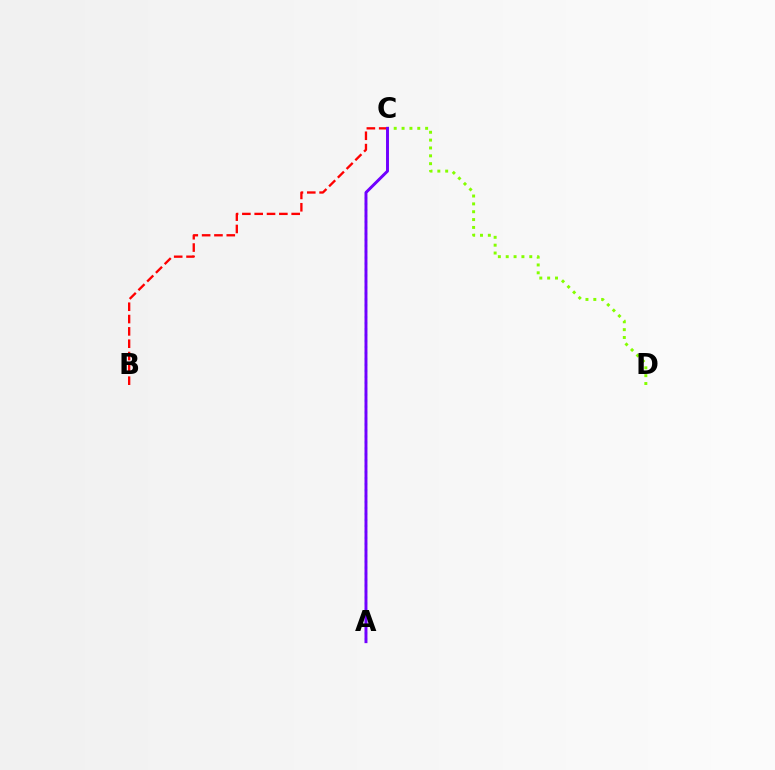{('A', 'C'): [{'color': '#00fff6', 'line_style': 'dotted', 'thickness': 1.62}, {'color': '#7200ff', 'line_style': 'solid', 'thickness': 2.11}], ('B', 'C'): [{'color': '#ff0000', 'line_style': 'dashed', 'thickness': 1.67}], ('C', 'D'): [{'color': '#84ff00', 'line_style': 'dotted', 'thickness': 2.13}]}